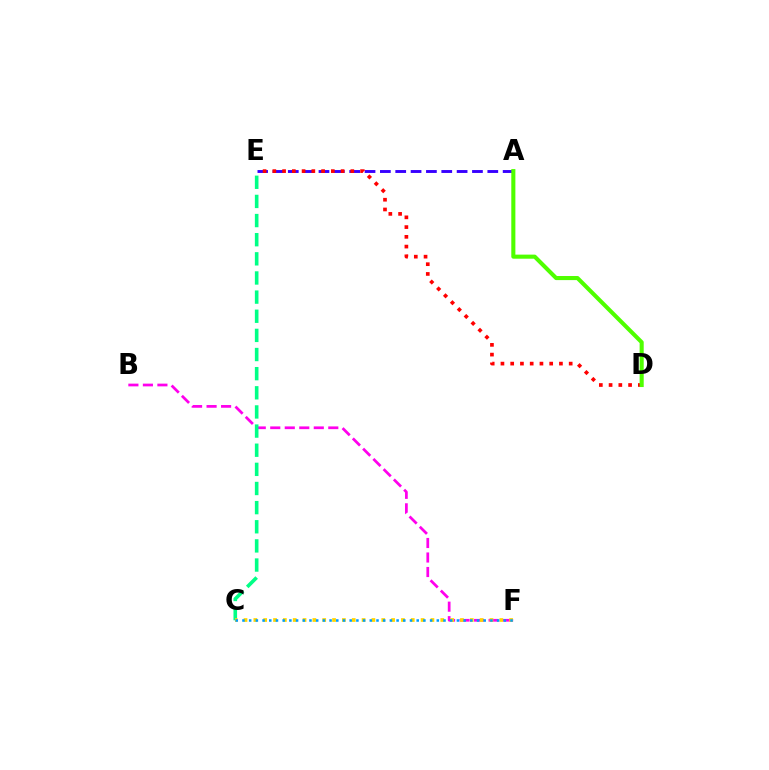{('A', 'E'): [{'color': '#3700ff', 'line_style': 'dashed', 'thickness': 2.08}], ('B', 'F'): [{'color': '#ff00ed', 'line_style': 'dashed', 'thickness': 1.97}], ('C', 'E'): [{'color': '#00ff86', 'line_style': 'dashed', 'thickness': 2.6}], ('C', 'F'): [{'color': '#ffd500', 'line_style': 'dotted', 'thickness': 2.67}, {'color': '#009eff', 'line_style': 'dotted', 'thickness': 1.82}], ('D', 'E'): [{'color': '#ff0000', 'line_style': 'dotted', 'thickness': 2.65}], ('A', 'D'): [{'color': '#4fff00', 'line_style': 'solid', 'thickness': 2.94}]}